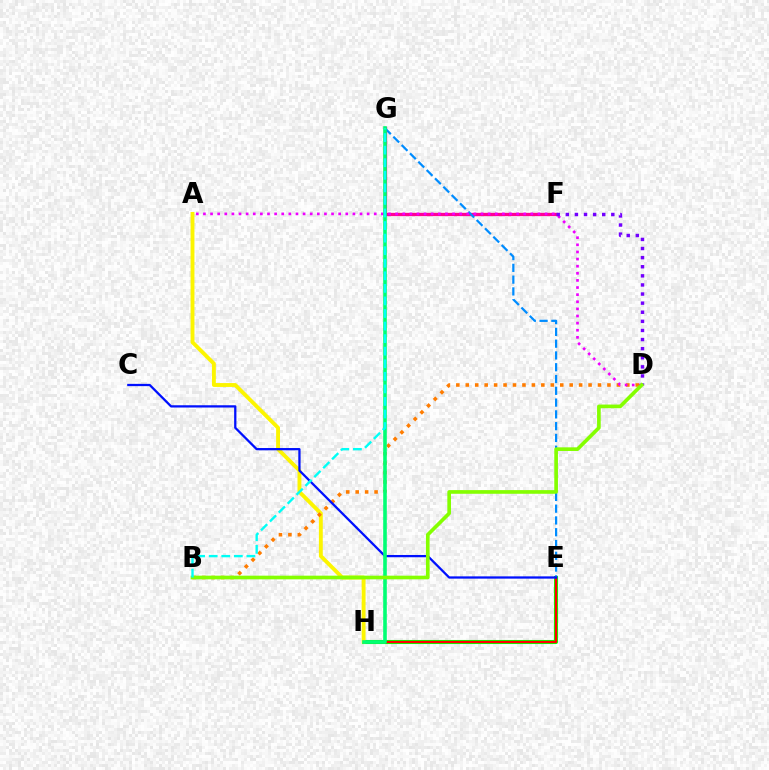{('F', 'G'): [{'color': '#ff0094', 'line_style': 'solid', 'thickness': 2.38}], ('E', 'H'): [{'color': '#08ff00', 'line_style': 'solid', 'thickness': 2.93}, {'color': '#ff0000', 'line_style': 'solid', 'thickness': 1.59}], ('E', 'G'): [{'color': '#008cff', 'line_style': 'dashed', 'thickness': 1.6}], ('A', 'H'): [{'color': '#fcf500', 'line_style': 'solid', 'thickness': 2.79}], ('B', 'D'): [{'color': '#ff7c00', 'line_style': 'dotted', 'thickness': 2.57}, {'color': '#84ff00', 'line_style': 'solid', 'thickness': 2.64}], ('C', 'E'): [{'color': '#0010ff', 'line_style': 'solid', 'thickness': 1.63}], ('A', 'D'): [{'color': '#ee00ff', 'line_style': 'dotted', 'thickness': 1.93}], ('G', 'H'): [{'color': '#00ff74', 'line_style': 'solid', 'thickness': 2.59}], ('D', 'F'): [{'color': '#7200ff', 'line_style': 'dotted', 'thickness': 2.47}], ('B', 'G'): [{'color': '#00fff6', 'line_style': 'dashed', 'thickness': 1.71}]}